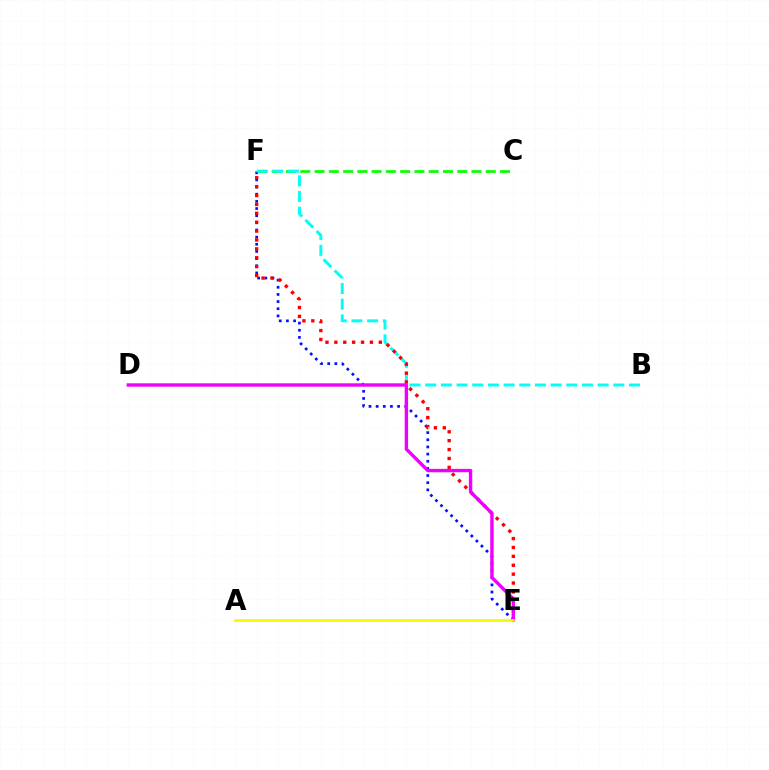{('C', 'F'): [{'color': '#08ff00', 'line_style': 'dashed', 'thickness': 1.94}], ('E', 'F'): [{'color': '#0010ff', 'line_style': 'dotted', 'thickness': 1.94}, {'color': '#ff0000', 'line_style': 'dotted', 'thickness': 2.42}], ('B', 'F'): [{'color': '#00fff6', 'line_style': 'dashed', 'thickness': 2.13}], ('D', 'E'): [{'color': '#ee00ff', 'line_style': 'solid', 'thickness': 2.44}], ('A', 'E'): [{'color': '#fcf500', 'line_style': 'solid', 'thickness': 1.87}]}